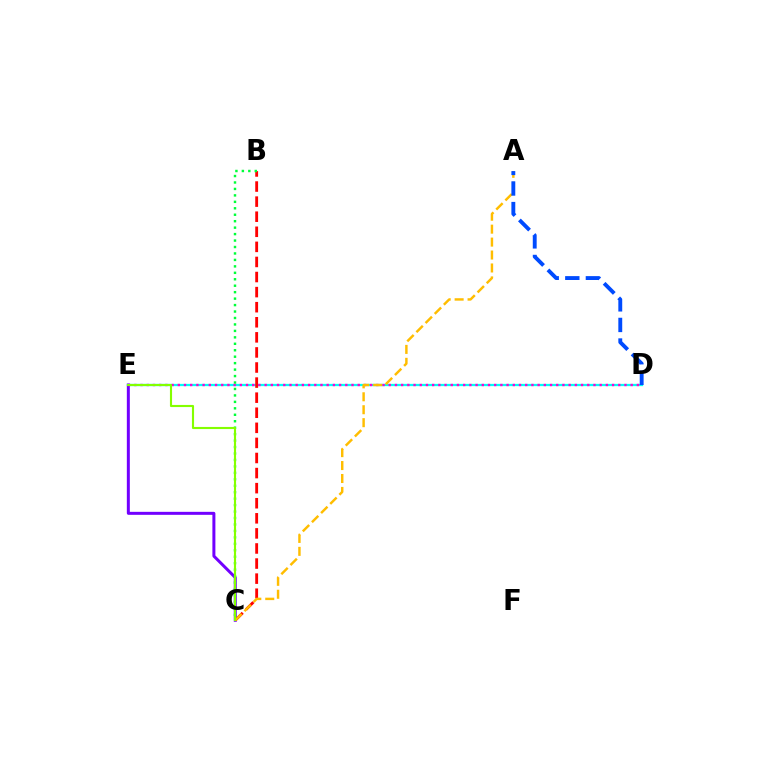{('D', 'E'): [{'color': '#00fff6', 'line_style': 'solid', 'thickness': 1.64}, {'color': '#ff00cf', 'line_style': 'dotted', 'thickness': 1.69}], ('C', 'E'): [{'color': '#7200ff', 'line_style': 'solid', 'thickness': 2.16}, {'color': '#84ff00', 'line_style': 'solid', 'thickness': 1.53}], ('B', 'C'): [{'color': '#ff0000', 'line_style': 'dashed', 'thickness': 2.05}, {'color': '#00ff39', 'line_style': 'dotted', 'thickness': 1.75}], ('A', 'C'): [{'color': '#ffbd00', 'line_style': 'dashed', 'thickness': 1.76}], ('A', 'D'): [{'color': '#004bff', 'line_style': 'dashed', 'thickness': 2.8}]}